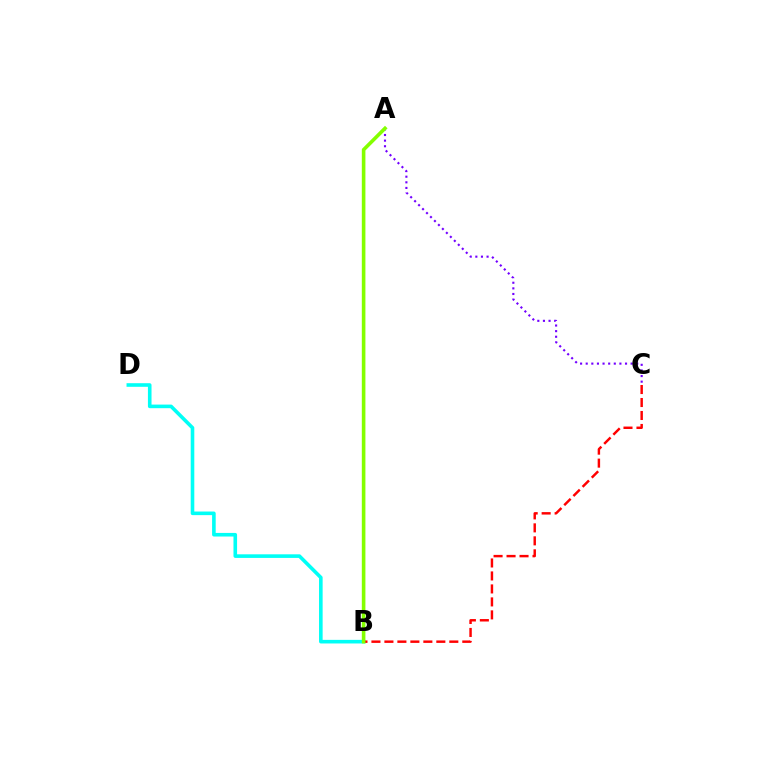{('A', 'C'): [{'color': '#7200ff', 'line_style': 'dotted', 'thickness': 1.53}], ('B', 'D'): [{'color': '#00fff6', 'line_style': 'solid', 'thickness': 2.59}], ('B', 'C'): [{'color': '#ff0000', 'line_style': 'dashed', 'thickness': 1.76}], ('A', 'B'): [{'color': '#84ff00', 'line_style': 'solid', 'thickness': 2.59}]}